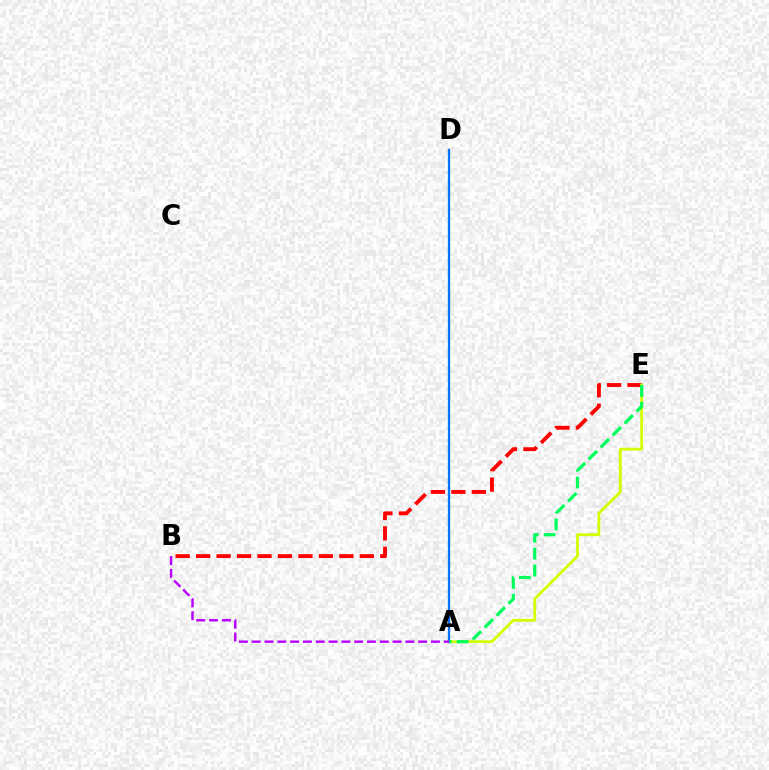{('B', 'E'): [{'color': '#ff0000', 'line_style': 'dashed', 'thickness': 2.78}], ('A', 'E'): [{'color': '#d1ff00', 'line_style': 'solid', 'thickness': 2.02}, {'color': '#00ff5c', 'line_style': 'dashed', 'thickness': 2.29}], ('A', 'D'): [{'color': '#0074ff', 'line_style': 'solid', 'thickness': 1.65}], ('A', 'B'): [{'color': '#b900ff', 'line_style': 'dashed', 'thickness': 1.74}]}